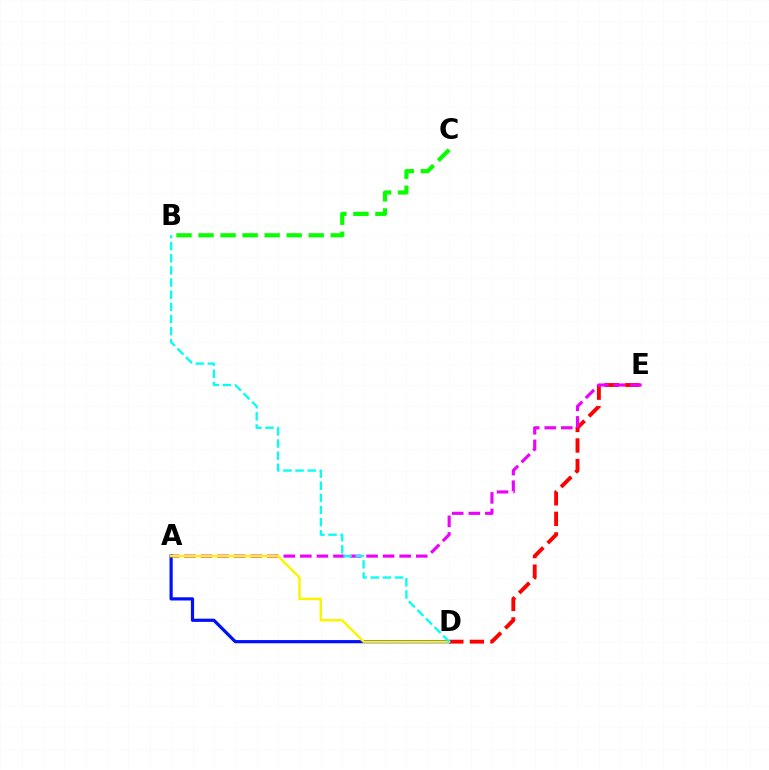{('B', 'C'): [{'color': '#08ff00', 'line_style': 'dashed', 'thickness': 2.99}], ('D', 'E'): [{'color': '#ff0000', 'line_style': 'dashed', 'thickness': 2.79}], ('A', 'E'): [{'color': '#ee00ff', 'line_style': 'dashed', 'thickness': 2.25}], ('A', 'D'): [{'color': '#0010ff', 'line_style': 'solid', 'thickness': 2.3}, {'color': '#fcf500', 'line_style': 'solid', 'thickness': 1.78}], ('B', 'D'): [{'color': '#00fff6', 'line_style': 'dashed', 'thickness': 1.65}]}